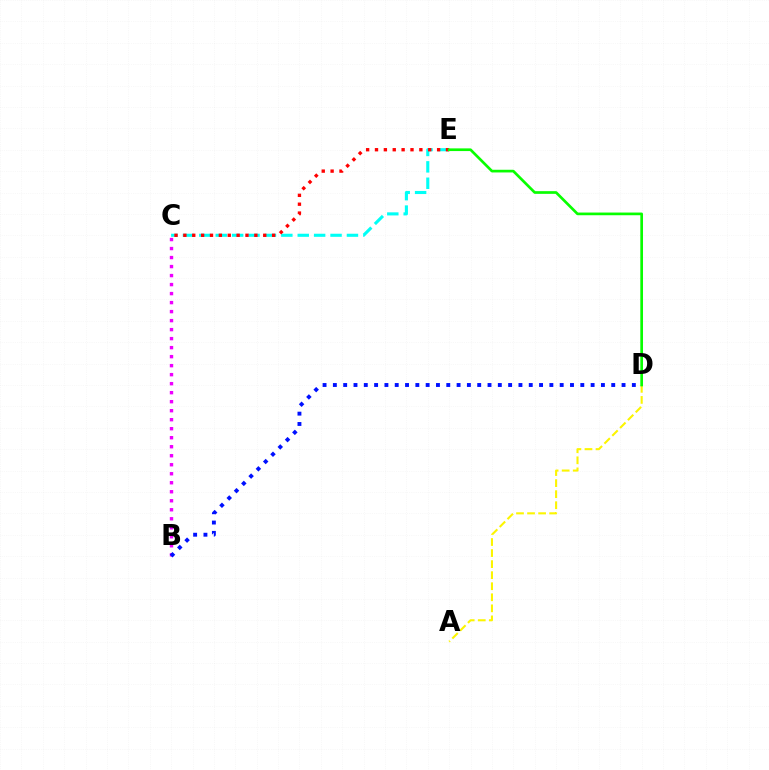{('C', 'E'): [{'color': '#00fff6', 'line_style': 'dashed', 'thickness': 2.23}, {'color': '#ff0000', 'line_style': 'dotted', 'thickness': 2.41}], ('A', 'D'): [{'color': '#fcf500', 'line_style': 'dashed', 'thickness': 1.5}], ('B', 'C'): [{'color': '#ee00ff', 'line_style': 'dotted', 'thickness': 2.45}], ('B', 'D'): [{'color': '#0010ff', 'line_style': 'dotted', 'thickness': 2.8}], ('D', 'E'): [{'color': '#08ff00', 'line_style': 'solid', 'thickness': 1.94}]}